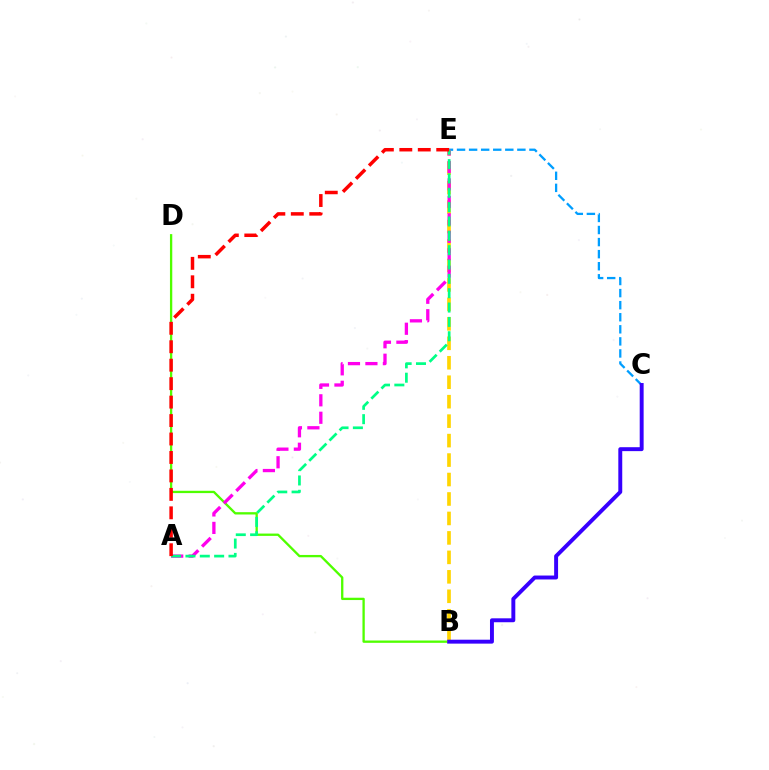{('B', 'D'): [{'color': '#4fff00', 'line_style': 'solid', 'thickness': 1.67}], ('C', 'E'): [{'color': '#009eff', 'line_style': 'dashed', 'thickness': 1.64}], ('B', 'E'): [{'color': '#ffd500', 'line_style': 'dashed', 'thickness': 2.64}], ('B', 'C'): [{'color': '#3700ff', 'line_style': 'solid', 'thickness': 2.83}], ('A', 'E'): [{'color': '#ff00ed', 'line_style': 'dashed', 'thickness': 2.37}, {'color': '#00ff86', 'line_style': 'dashed', 'thickness': 1.95}, {'color': '#ff0000', 'line_style': 'dashed', 'thickness': 2.51}]}